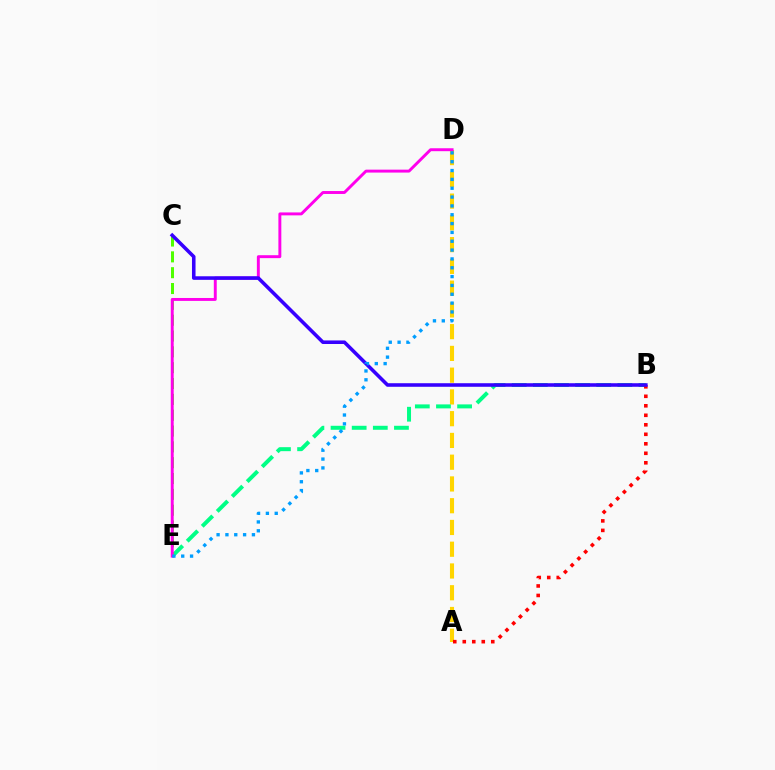{('A', 'D'): [{'color': '#ffd500', 'line_style': 'dashed', 'thickness': 2.96}], ('B', 'E'): [{'color': '#00ff86', 'line_style': 'dashed', 'thickness': 2.87}], ('C', 'E'): [{'color': '#4fff00', 'line_style': 'dashed', 'thickness': 2.15}], ('D', 'E'): [{'color': '#ff00ed', 'line_style': 'solid', 'thickness': 2.11}, {'color': '#009eff', 'line_style': 'dotted', 'thickness': 2.4}], ('A', 'B'): [{'color': '#ff0000', 'line_style': 'dotted', 'thickness': 2.58}], ('B', 'C'): [{'color': '#3700ff', 'line_style': 'solid', 'thickness': 2.57}]}